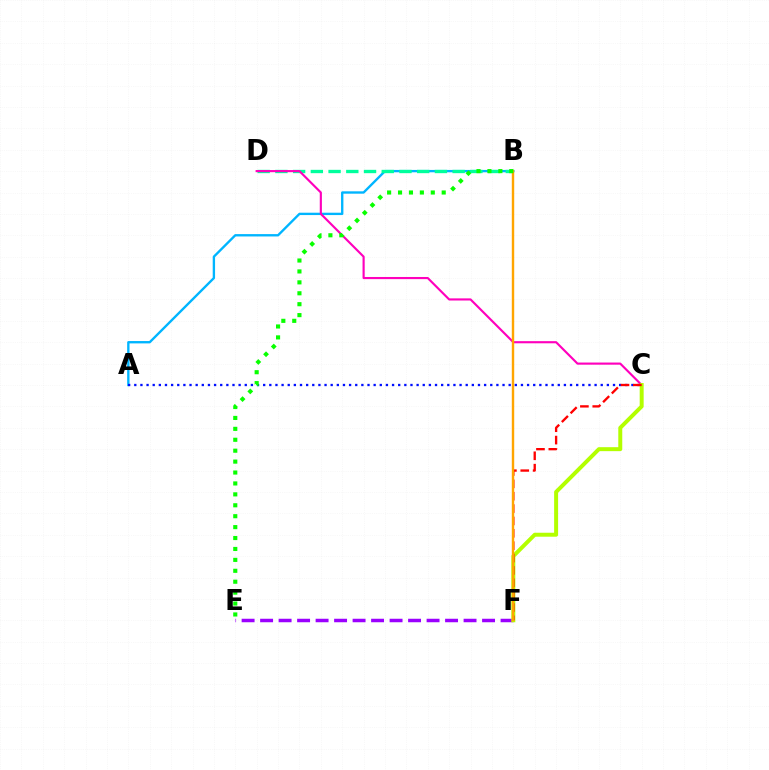{('A', 'B'): [{'color': '#00b5ff', 'line_style': 'solid', 'thickness': 1.7}], ('A', 'C'): [{'color': '#0010ff', 'line_style': 'dotted', 'thickness': 1.67}], ('B', 'D'): [{'color': '#00ff9d', 'line_style': 'dashed', 'thickness': 2.41}], ('C', 'D'): [{'color': '#ff00bd', 'line_style': 'solid', 'thickness': 1.54}], ('E', 'F'): [{'color': '#9b00ff', 'line_style': 'dashed', 'thickness': 2.51}], ('C', 'F'): [{'color': '#b3ff00', 'line_style': 'solid', 'thickness': 2.86}, {'color': '#ff0000', 'line_style': 'dashed', 'thickness': 1.68}], ('B', 'F'): [{'color': '#ffa500', 'line_style': 'solid', 'thickness': 1.73}], ('B', 'E'): [{'color': '#08ff00', 'line_style': 'dotted', 'thickness': 2.97}]}